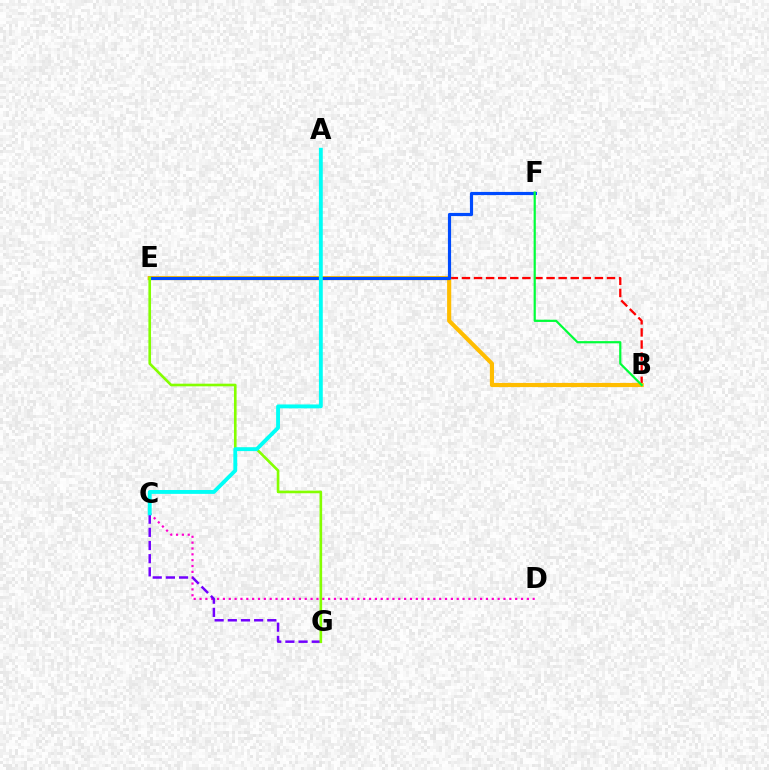{('C', 'D'): [{'color': '#ff00cf', 'line_style': 'dotted', 'thickness': 1.59}], ('C', 'G'): [{'color': '#7200ff', 'line_style': 'dashed', 'thickness': 1.79}], ('B', 'E'): [{'color': '#ff0000', 'line_style': 'dashed', 'thickness': 1.64}, {'color': '#ffbd00', 'line_style': 'solid', 'thickness': 2.98}], ('E', 'F'): [{'color': '#004bff', 'line_style': 'solid', 'thickness': 2.27}], ('E', 'G'): [{'color': '#84ff00', 'line_style': 'solid', 'thickness': 1.9}], ('B', 'F'): [{'color': '#00ff39', 'line_style': 'solid', 'thickness': 1.59}], ('A', 'C'): [{'color': '#00fff6', 'line_style': 'solid', 'thickness': 2.78}]}